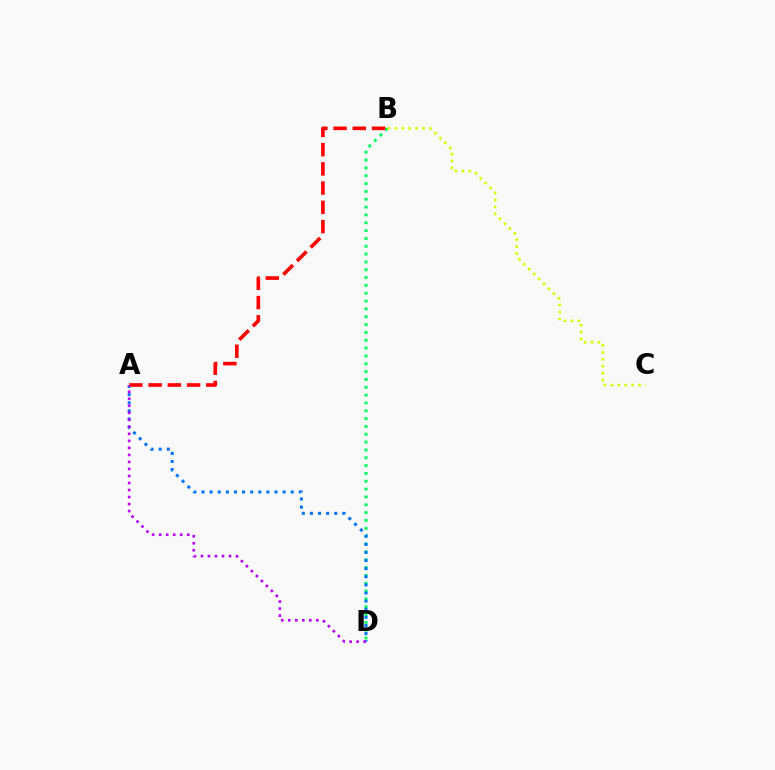{('B', 'D'): [{'color': '#00ff5c', 'line_style': 'dotted', 'thickness': 2.13}], ('A', 'D'): [{'color': '#0074ff', 'line_style': 'dotted', 'thickness': 2.2}, {'color': '#b900ff', 'line_style': 'dotted', 'thickness': 1.91}], ('A', 'B'): [{'color': '#ff0000', 'line_style': 'dashed', 'thickness': 2.61}], ('B', 'C'): [{'color': '#d1ff00', 'line_style': 'dotted', 'thickness': 1.89}]}